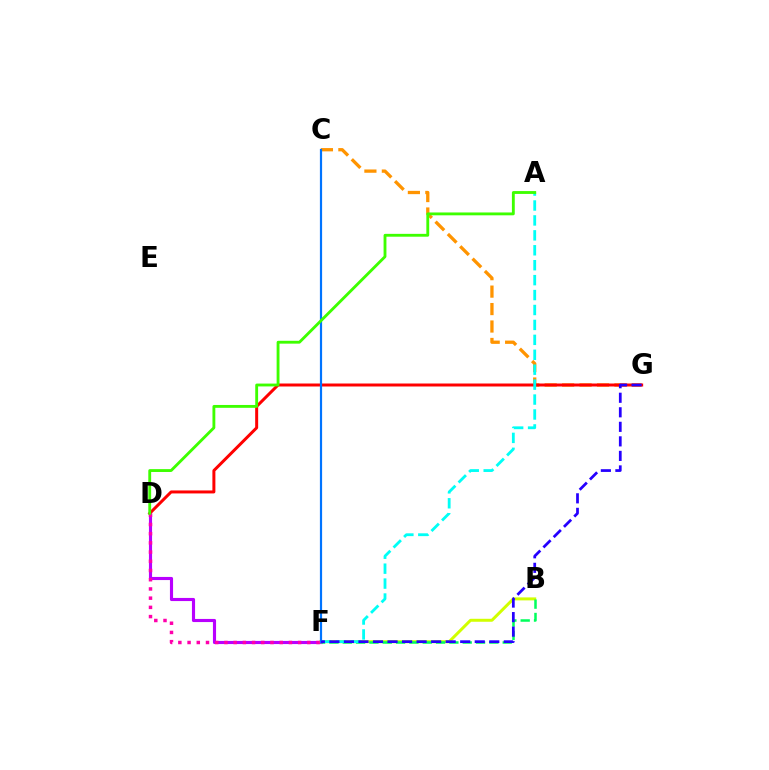{('D', 'F'): [{'color': '#b900ff', 'line_style': 'solid', 'thickness': 2.25}, {'color': '#ff00ac', 'line_style': 'dotted', 'thickness': 2.5}], ('C', 'G'): [{'color': '#ff9400', 'line_style': 'dashed', 'thickness': 2.37}], ('B', 'F'): [{'color': '#d1ff00', 'line_style': 'solid', 'thickness': 2.14}, {'color': '#00ff5c', 'line_style': 'dashed', 'thickness': 1.81}], ('D', 'G'): [{'color': '#ff0000', 'line_style': 'solid', 'thickness': 2.15}], ('C', 'F'): [{'color': '#0074ff', 'line_style': 'solid', 'thickness': 1.59}], ('A', 'F'): [{'color': '#00fff6', 'line_style': 'dashed', 'thickness': 2.03}], ('F', 'G'): [{'color': '#2500ff', 'line_style': 'dashed', 'thickness': 1.97}], ('A', 'D'): [{'color': '#3dff00', 'line_style': 'solid', 'thickness': 2.05}]}